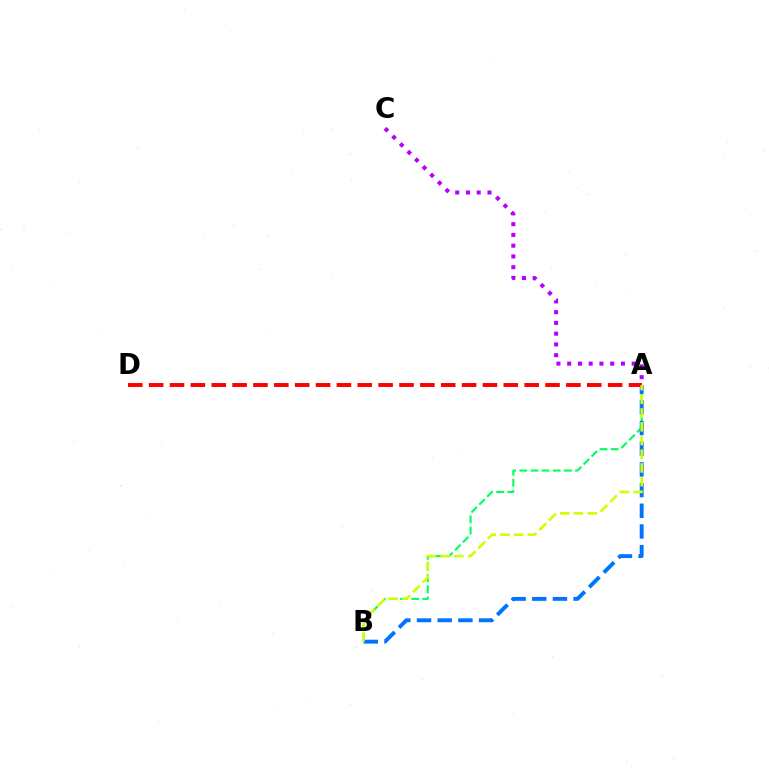{('A', 'B'): [{'color': '#00ff5c', 'line_style': 'dashed', 'thickness': 1.51}, {'color': '#0074ff', 'line_style': 'dashed', 'thickness': 2.81}, {'color': '#d1ff00', 'line_style': 'dashed', 'thickness': 1.86}], ('A', 'D'): [{'color': '#ff0000', 'line_style': 'dashed', 'thickness': 2.83}], ('A', 'C'): [{'color': '#b900ff', 'line_style': 'dotted', 'thickness': 2.92}]}